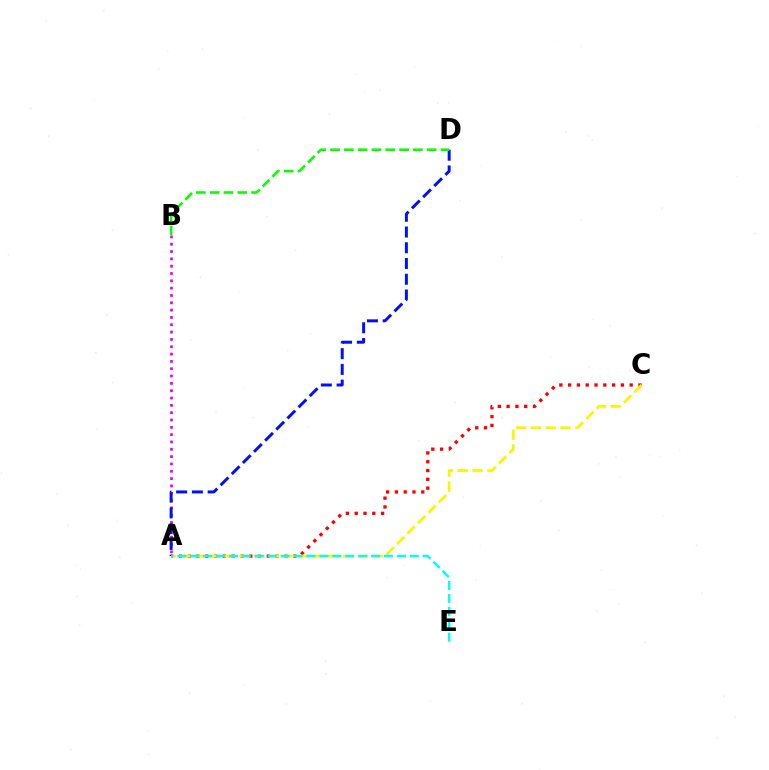{('A', 'B'): [{'color': '#ee00ff', 'line_style': 'dotted', 'thickness': 1.99}], ('A', 'C'): [{'color': '#ff0000', 'line_style': 'dotted', 'thickness': 2.39}, {'color': '#fcf500', 'line_style': 'dashed', 'thickness': 2.01}], ('A', 'D'): [{'color': '#0010ff', 'line_style': 'dashed', 'thickness': 2.14}], ('A', 'E'): [{'color': '#00fff6', 'line_style': 'dashed', 'thickness': 1.76}], ('B', 'D'): [{'color': '#08ff00', 'line_style': 'dashed', 'thickness': 1.88}]}